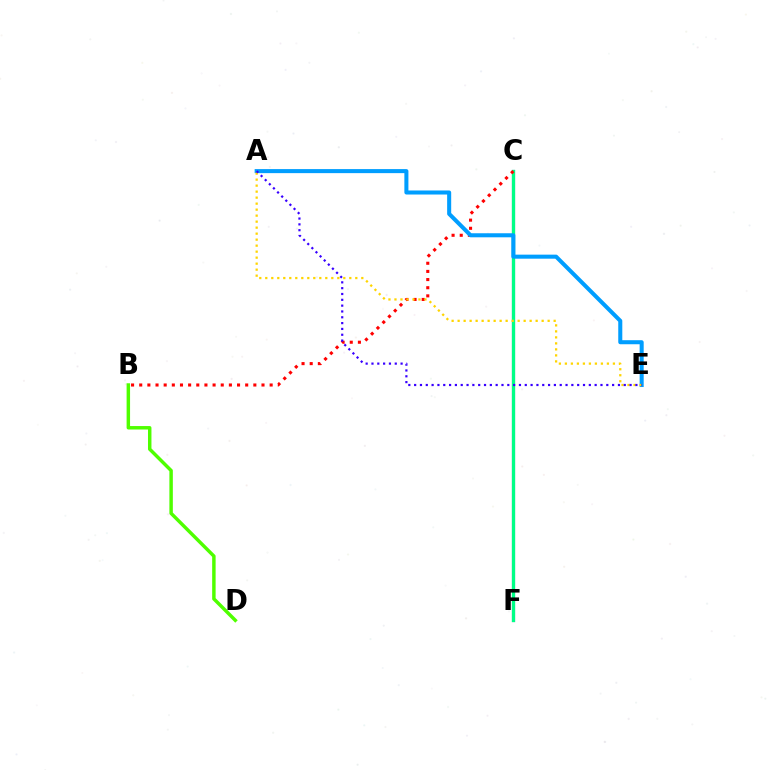{('B', 'D'): [{'color': '#4fff00', 'line_style': 'solid', 'thickness': 2.49}], ('C', 'F'): [{'color': '#ff00ed', 'line_style': 'solid', 'thickness': 2.24}, {'color': '#00ff86', 'line_style': 'solid', 'thickness': 2.38}], ('B', 'C'): [{'color': '#ff0000', 'line_style': 'dotted', 'thickness': 2.21}], ('A', 'E'): [{'color': '#009eff', 'line_style': 'solid', 'thickness': 2.91}, {'color': '#ffd500', 'line_style': 'dotted', 'thickness': 1.63}, {'color': '#3700ff', 'line_style': 'dotted', 'thickness': 1.58}]}